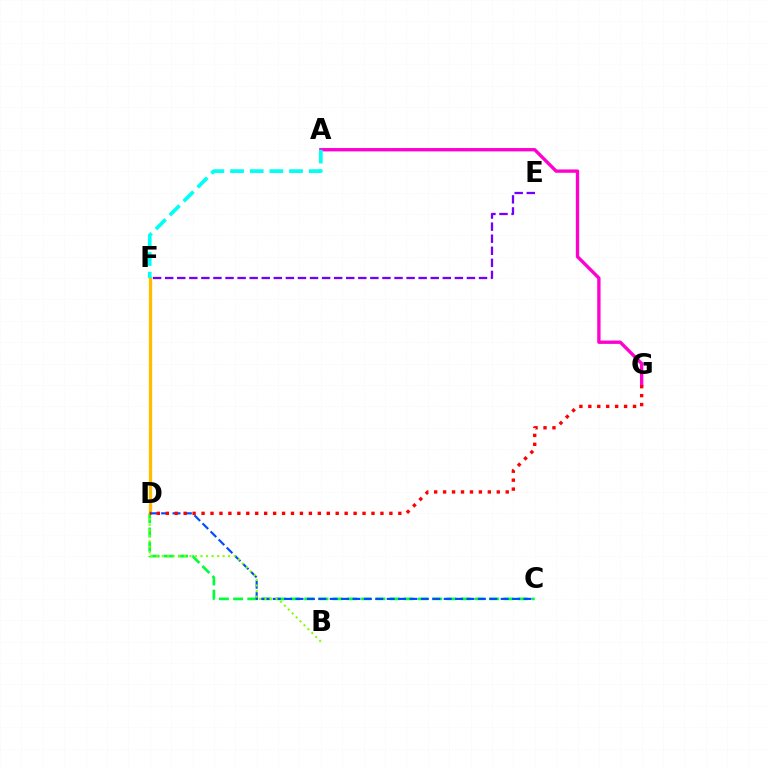{('A', 'G'): [{'color': '#ff00cf', 'line_style': 'solid', 'thickness': 2.41}], ('C', 'D'): [{'color': '#00ff39', 'line_style': 'dashed', 'thickness': 1.93}, {'color': '#004bff', 'line_style': 'dashed', 'thickness': 1.55}], ('D', 'F'): [{'color': '#ffbd00', 'line_style': 'solid', 'thickness': 2.38}], ('B', 'D'): [{'color': '#84ff00', 'line_style': 'dotted', 'thickness': 1.51}], ('E', 'F'): [{'color': '#7200ff', 'line_style': 'dashed', 'thickness': 1.64}], ('D', 'G'): [{'color': '#ff0000', 'line_style': 'dotted', 'thickness': 2.43}], ('A', 'F'): [{'color': '#00fff6', 'line_style': 'dashed', 'thickness': 2.67}]}